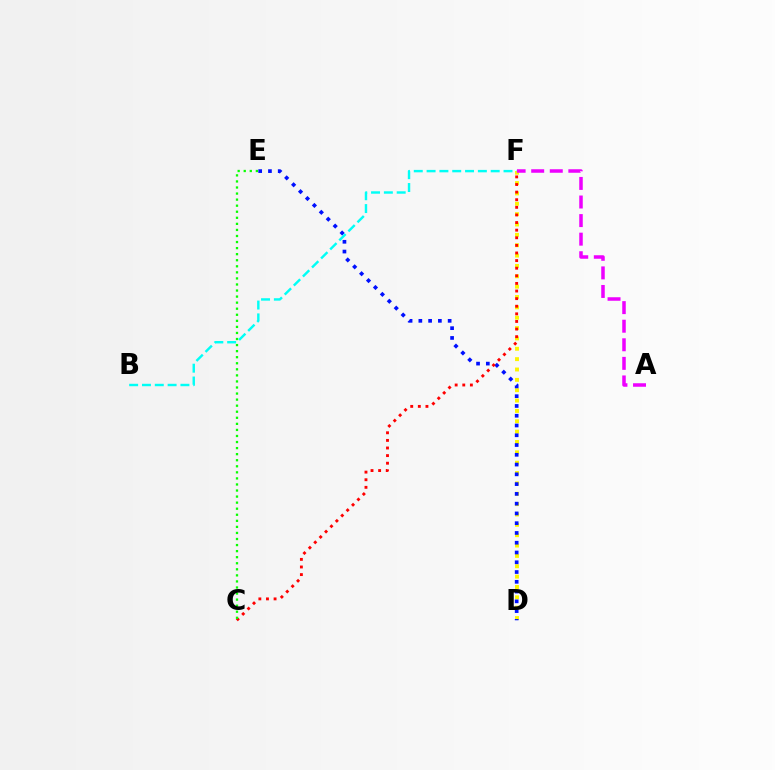{('D', 'F'): [{'color': '#fcf500', 'line_style': 'dotted', 'thickness': 2.81}], ('D', 'E'): [{'color': '#0010ff', 'line_style': 'dotted', 'thickness': 2.65}], ('B', 'F'): [{'color': '#00fff6', 'line_style': 'dashed', 'thickness': 1.74}], ('C', 'F'): [{'color': '#ff0000', 'line_style': 'dotted', 'thickness': 2.07}], ('C', 'E'): [{'color': '#08ff00', 'line_style': 'dotted', 'thickness': 1.65}], ('A', 'F'): [{'color': '#ee00ff', 'line_style': 'dashed', 'thickness': 2.52}]}